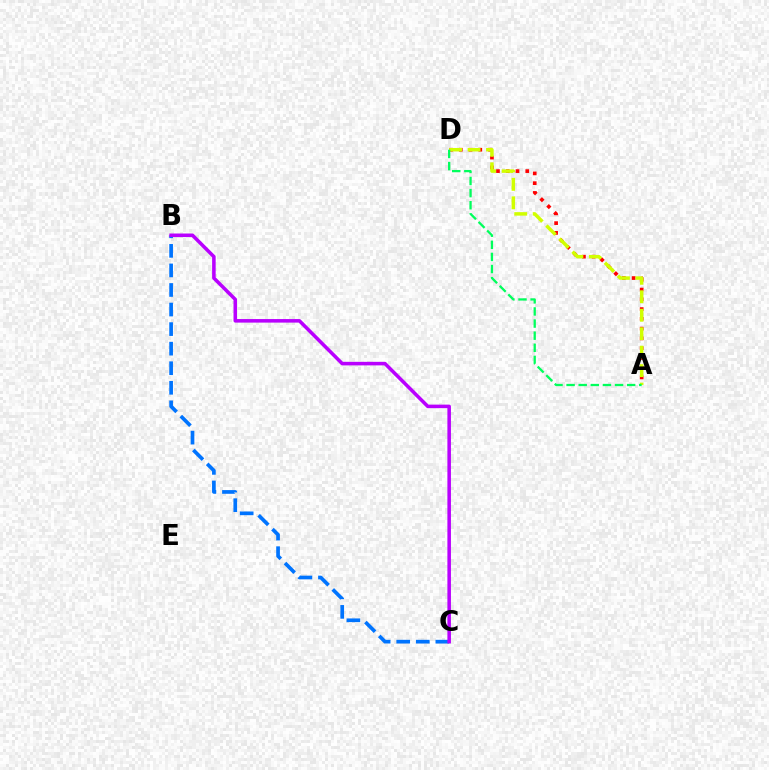{('A', 'D'): [{'color': '#ff0000', 'line_style': 'dotted', 'thickness': 2.65}, {'color': '#d1ff00', 'line_style': 'dashed', 'thickness': 2.51}, {'color': '#00ff5c', 'line_style': 'dashed', 'thickness': 1.65}], ('B', 'C'): [{'color': '#0074ff', 'line_style': 'dashed', 'thickness': 2.66}, {'color': '#b900ff', 'line_style': 'solid', 'thickness': 2.55}]}